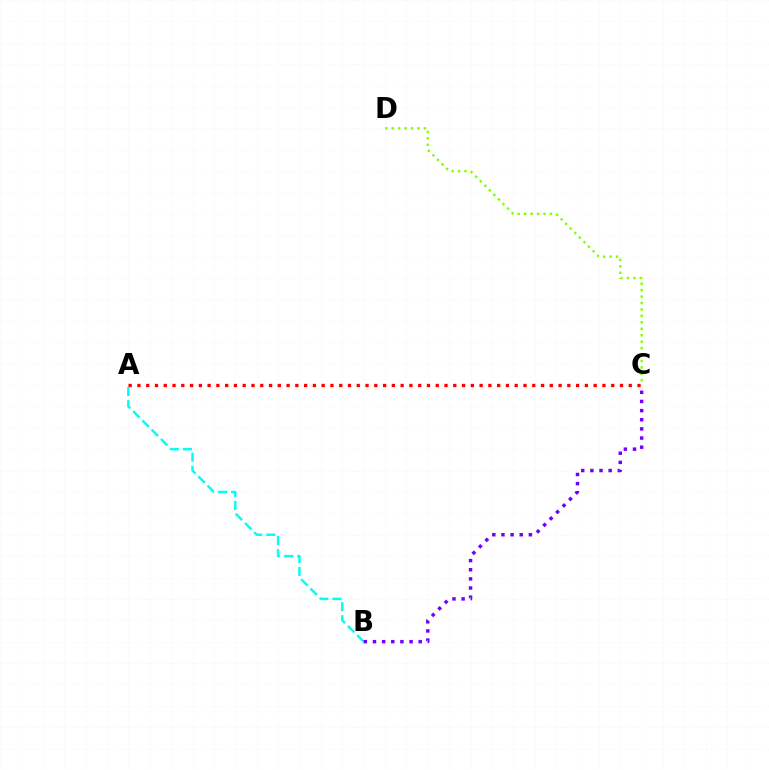{('A', 'B'): [{'color': '#00fff6', 'line_style': 'dashed', 'thickness': 1.78}], ('B', 'C'): [{'color': '#7200ff', 'line_style': 'dotted', 'thickness': 2.48}], ('A', 'C'): [{'color': '#ff0000', 'line_style': 'dotted', 'thickness': 2.38}], ('C', 'D'): [{'color': '#84ff00', 'line_style': 'dotted', 'thickness': 1.75}]}